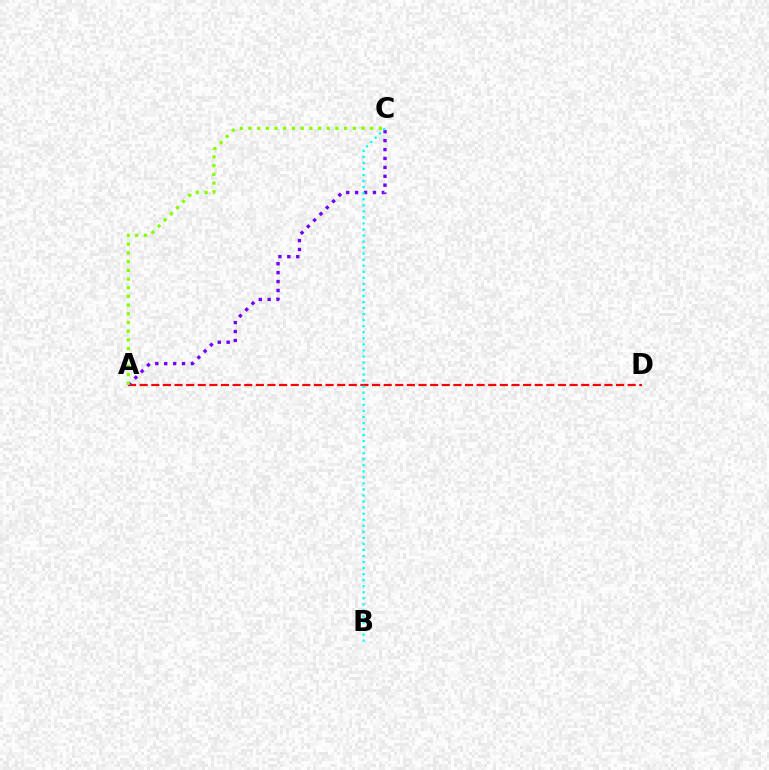{('A', 'D'): [{'color': '#ff0000', 'line_style': 'dashed', 'thickness': 1.58}], ('A', 'C'): [{'color': '#7200ff', 'line_style': 'dotted', 'thickness': 2.42}, {'color': '#84ff00', 'line_style': 'dotted', 'thickness': 2.36}], ('B', 'C'): [{'color': '#00fff6', 'line_style': 'dotted', 'thickness': 1.64}]}